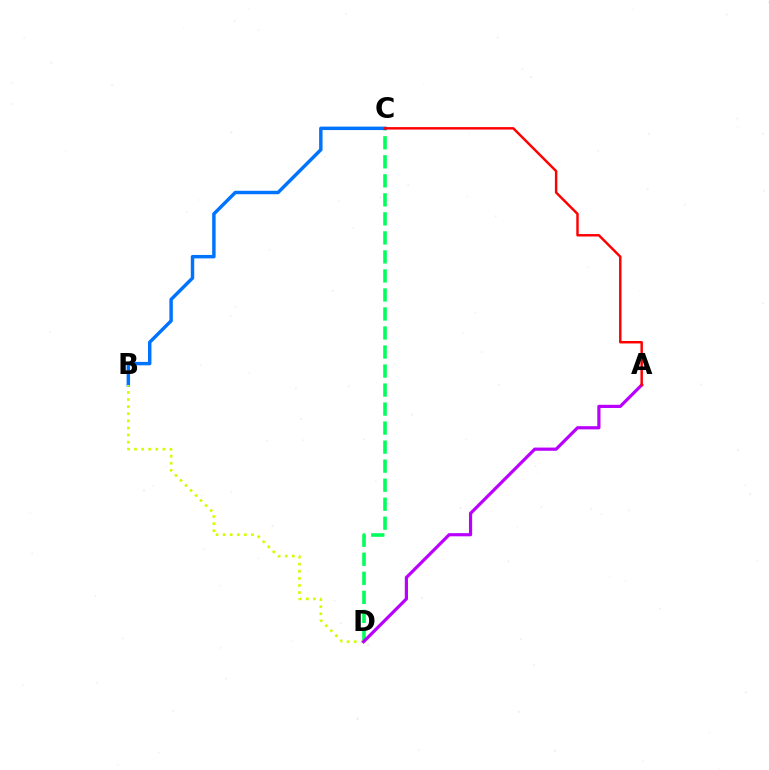{('C', 'D'): [{'color': '#00ff5c', 'line_style': 'dashed', 'thickness': 2.58}], ('B', 'C'): [{'color': '#0074ff', 'line_style': 'solid', 'thickness': 2.48}], ('B', 'D'): [{'color': '#d1ff00', 'line_style': 'dotted', 'thickness': 1.93}], ('A', 'D'): [{'color': '#b900ff', 'line_style': 'solid', 'thickness': 2.3}], ('A', 'C'): [{'color': '#ff0000', 'line_style': 'solid', 'thickness': 1.77}]}